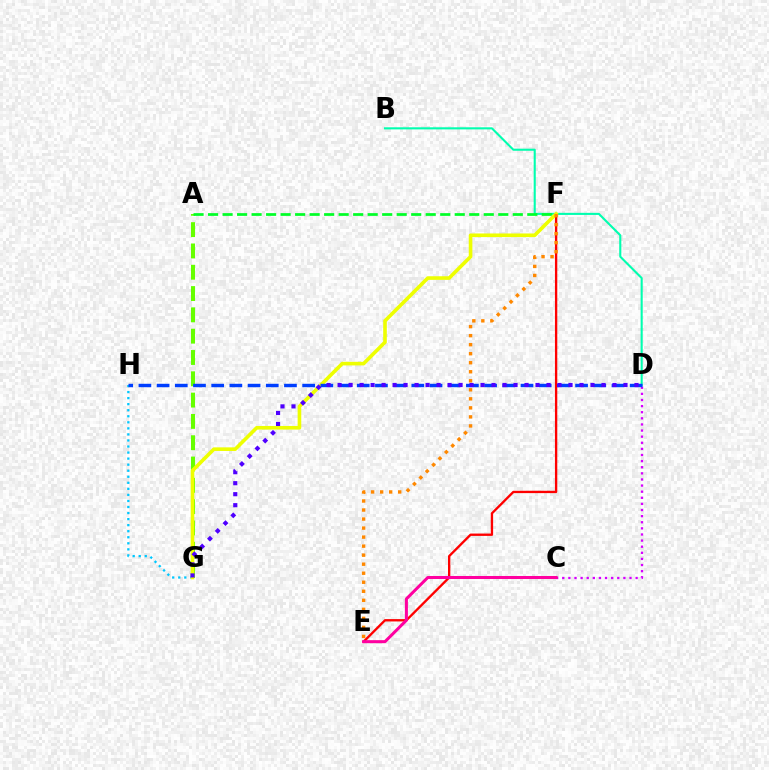{('E', 'F'): [{'color': '#ff0000', 'line_style': 'solid', 'thickness': 1.69}, {'color': '#ff8800', 'line_style': 'dotted', 'thickness': 2.45}], ('C', 'D'): [{'color': '#d600ff', 'line_style': 'dotted', 'thickness': 1.66}], ('A', 'G'): [{'color': '#66ff00', 'line_style': 'dashed', 'thickness': 2.89}], ('B', 'D'): [{'color': '#00ffaf', 'line_style': 'solid', 'thickness': 1.51}], ('A', 'F'): [{'color': '#00ff27', 'line_style': 'dashed', 'thickness': 1.97}], ('G', 'H'): [{'color': '#00c7ff', 'line_style': 'dotted', 'thickness': 1.64}], ('F', 'G'): [{'color': '#eeff00', 'line_style': 'solid', 'thickness': 2.6}], ('D', 'H'): [{'color': '#003fff', 'line_style': 'dashed', 'thickness': 2.47}], ('D', 'G'): [{'color': '#4f00ff', 'line_style': 'dotted', 'thickness': 2.99}], ('C', 'E'): [{'color': '#ff00a0', 'line_style': 'solid', 'thickness': 2.17}]}